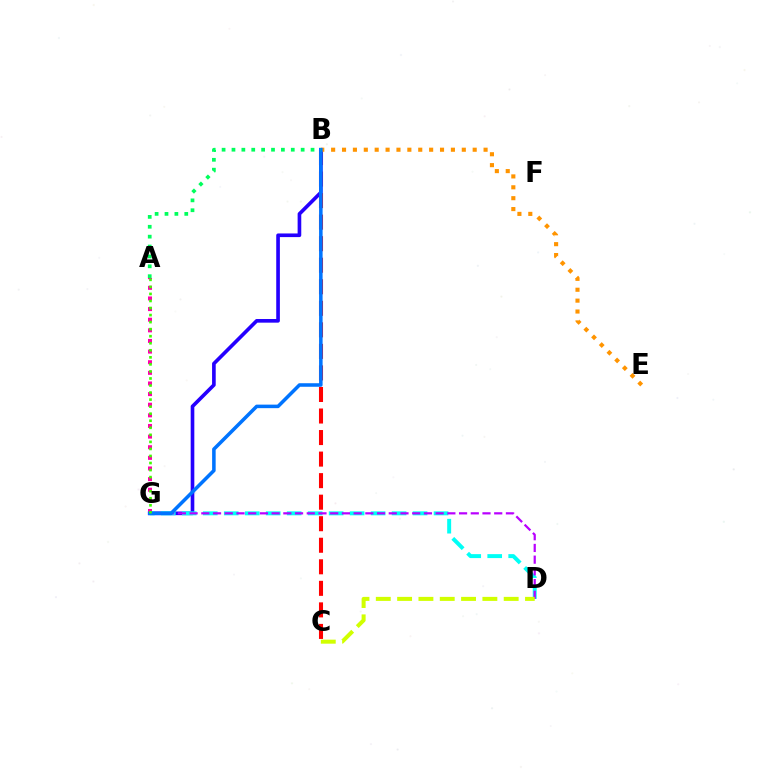{('B', 'C'): [{'color': '#ff0000', 'line_style': 'dashed', 'thickness': 2.93}], ('B', 'G'): [{'color': '#2500ff', 'line_style': 'solid', 'thickness': 2.62}, {'color': '#0074ff', 'line_style': 'solid', 'thickness': 2.55}], ('D', 'G'): [{'color': '#00fff6', 'line_style': 'dashed', 'thickness': 2.85}, {'color': '#b900ff', 'line_style': 'dashed', 'thickness': 1.59}], ('B', 'E'): [{'color': '#ff9400', 'line_style': 'dotted', 'thickness': 2.96}], ('A', 'G'): [{'color': '#ff00ac', 'line_style': 'dotted', 'thickness': 2.89}, {'color': '#3dff00', 'line_style': 'dotted', 'thickness': 1.91}], ('C', 'D'): [{'color': '#d1ff00', 'line_style': 'dashed', 'thickness': 2.9}], ('A', 'B'): [{'color': '#00ff5c', 'line_style': 'dotted', 'thickness': 2.69}]}